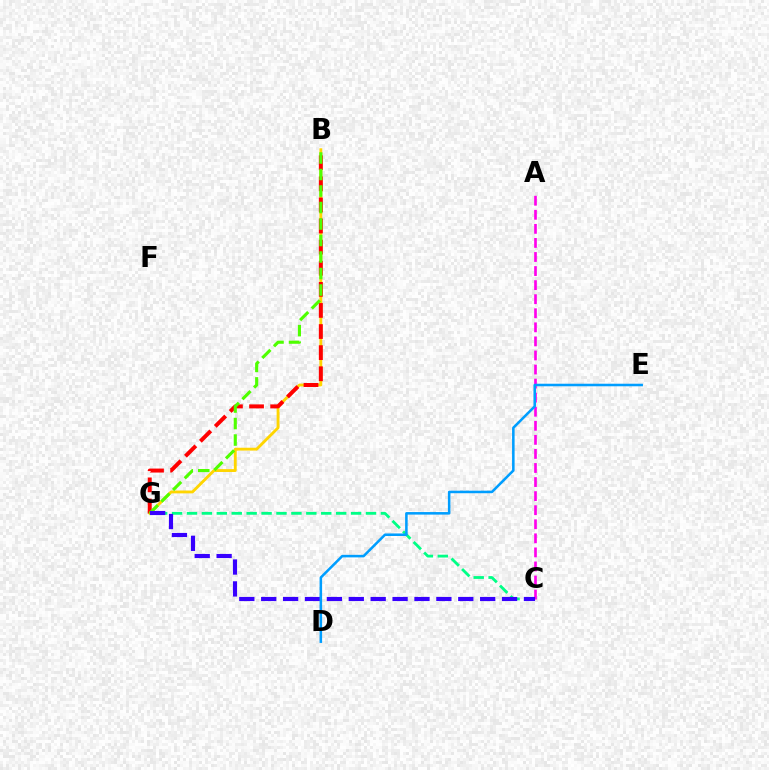{('B', 'G'): [{'color': '#ffd500', 'line_style': 'solid', 'thickness': 2.05}, {'color': '#ff0000', 'line_style': 'dashed', 'thickness': 2.87}, {'color': '#4fff00', 'line_style': 'dashed', 'thickness': 2.24}], ('A', 'C'): [{'color': '#ff00ed', 'line_style': 'dashed', 'thickness': 1.91}], ('C', 'G'): [{'color': '#00ff86', 'line_style': 'dashed', 'thickness': 2.03}, {'color': '#3700ff', 'line_style': 'dashed', 'thickness': 2.97}], ('D', 'E'): [{'color': '#009eff', 'line_style': 'solid', 'thickness': 1.83}]}